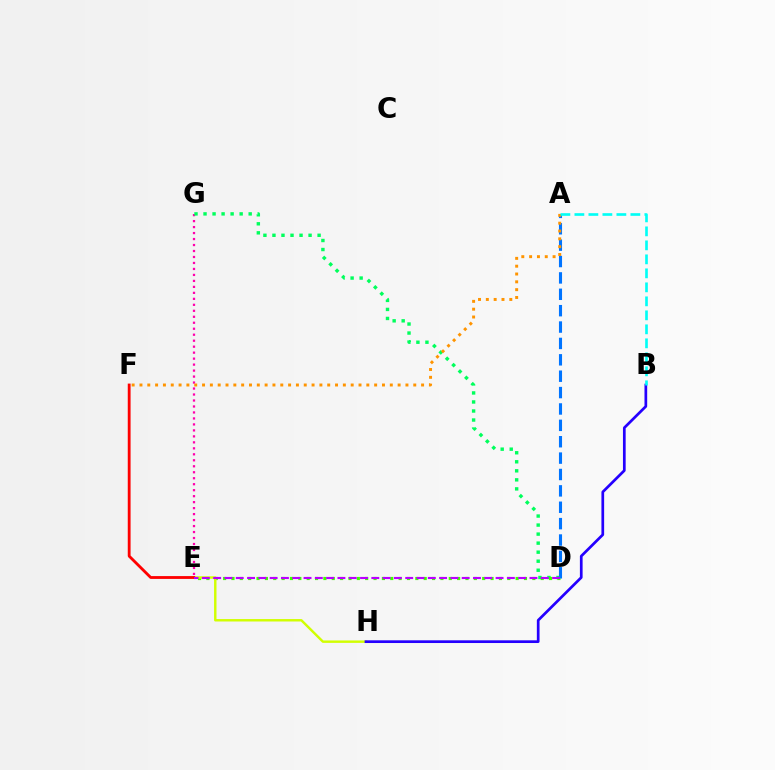{('E', 'G'): [{'color': '#ff00ac', 'line_style': 'dotted', 'thickness': 1.62}], ('D', 'G'): [{'color': '#00ff5c', 'line_style': 'dotted', 'thickness': 2.45}], ('D', 'E'): [{'color': '#3dff00', 'line_style': 'dotted', 'thickness': 2.27}, {'color': '#b900ff', 'line_style': 'dashed', 'thickness': 1.53}], ('A', 'D'): [{'color': '#0074ff', 'line_style': 'dashed', 'thickness': 2.23}], ('E', 'H'): [{'color': '#d1ff00', 'line_style': 'solid', 'thickness': 1.75}], ('B', 'H'): [{'color': '#2500ff', 'line_style': 'solid', 'thickness': 1.95}], ('E', 'F'): [{'color': '#ff0000', 'line_style': 'solid', 'thickness': 2.03}], ('A', 'F'): [{'color': '#ff9400', 'line_style': 'dotted', 'thickness': 2.13}], ('A', 'B'): [{'color': '#00fff6', 'line_style': 'dashed', 'thickness': 1.9}]}